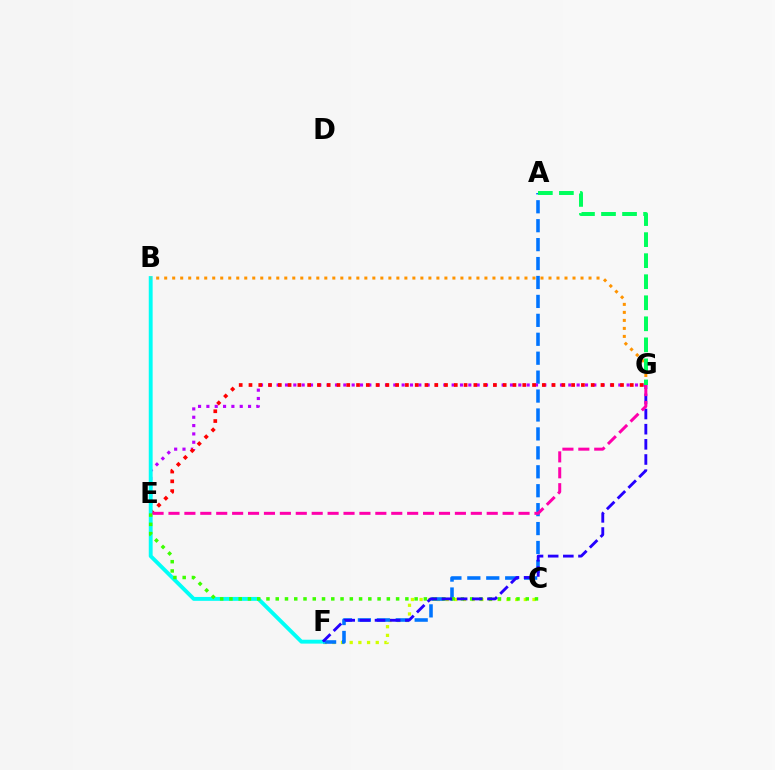{('C', 'F'): [{'color': '#d1ff00', 'line_style': 'dotted', 'thickness': 2.36}], ('A', 'F'): [{'color': '#0074ff', 'line_style': 'dashed', 'thickness': 2.57}], ('E', 'G'): [{'color': '#b900ff', 'line_style': 'dotted', 'thickness': 2.26}, {'color': '#ff0000', 'line_style': 'dotted', 'thickness': 2.66}, {'color': '#ff00ac', 'line_style': 'dashed', 'thickness': 2.16}], ('B', 'F'): [{'color': '#00fff6', 'line_style': 'solid', 'thickness': 2.8}], ('C', 'E'): [{'color': '#3dff00', 'line_style': 'dotted', 'thickness': 2.52}], ('F', 'G'): [{'color': '#2500ff', 'line_style': 'dashed', 'thickness': 2.06}], ('B', 'G'): [{'color': '#ff9400', 'line_style': 'dotted', 'thickness': 2.18}], ('A', 'G'): [{'color': '#00ff5c', 'line_style': 'dashed', 'thickness': 2.86}]}